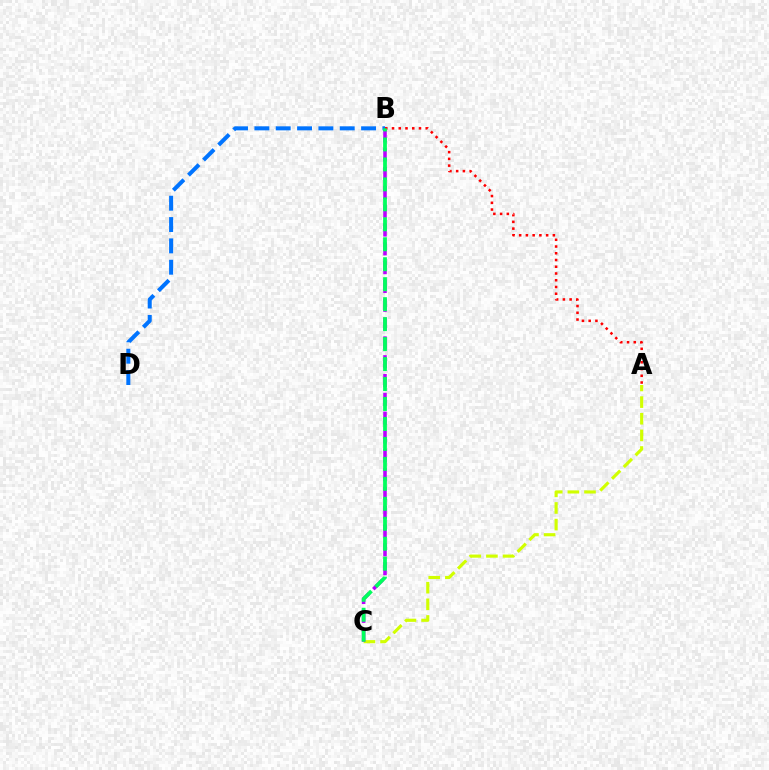{('A', 'B'): [{'color': '#ff0000', 'line_style': 'dotted', 'thickness': 1.83}], ('A', 'C'): [{'color': '#d1ff00', 'line_style': 'dashed', 'thickness': 2.26}], ('B', 'C'): [{'color': '#b900ff', 'line_style': 'dashed', 'thickness': 2.56}, {'color': '#00ff5c', 'line_style': 'dashed', 'thickness': 2.71}], ('B', 'D'): [{'color': '#0074ff', 'line_style': 'dashed', 'thickness': 2.9}]}